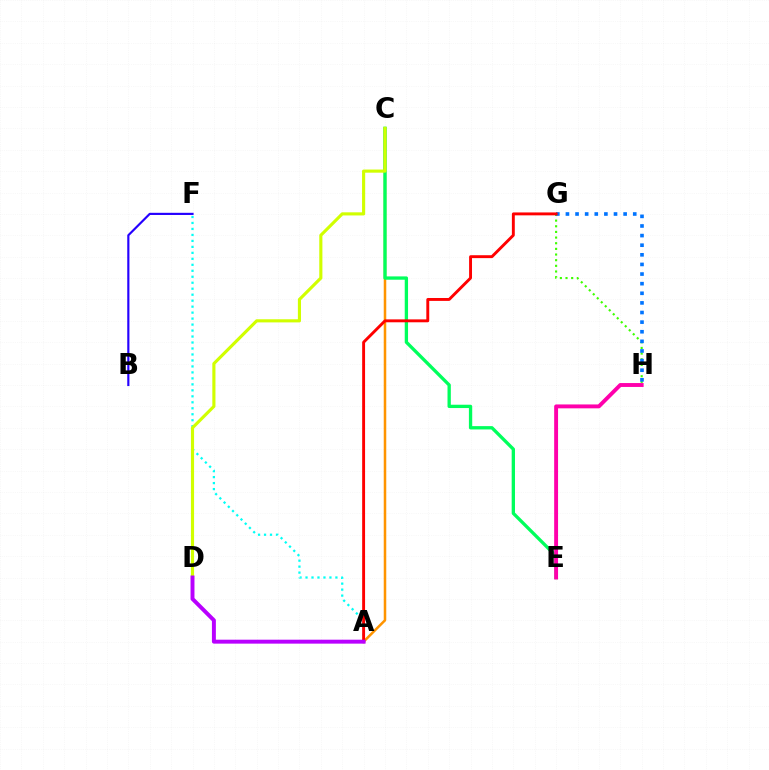{('A', 'C'): [{'color': '#ff9400', 'line_style': 'solid', 'thickness': 1.81}], ('C', 'E'): [{'color': '#00ff5c', 'line_style': 'solid', 'thickness': 2.39}], ('A', 'F'): [{'color': '#00fff6', 'line_style': 'dotted', 'thickness': 1.62}], ('C', 'D'): [{'color': '#d1ff00', 'line_style': 'solid', 'thickness': 2.25}], ('G', 'H'): [{'color': '#3dff00', 'line_style': 'dotted', 'thickness': 1.54}, {'color': '#0074ff', 'line_style': 'dotted', 'thickness': 2.61}], ('E', 'H'): [{'color': '#ff00ac', 'line_style': 'solid', 'thickness': 2.81}], ('B', 'F'): [{'color': '#2500ff', 'line_style': 'solid', 'thickness': 1.56}], ('A', 'G'): [{'color': '#ff0000', 'line_style': 'solid', 'thickness': 2.09}], ('A', 'D'): [{'color': '#b900ff', 'line_style': 'solid', 'thickness': 2.84}]}